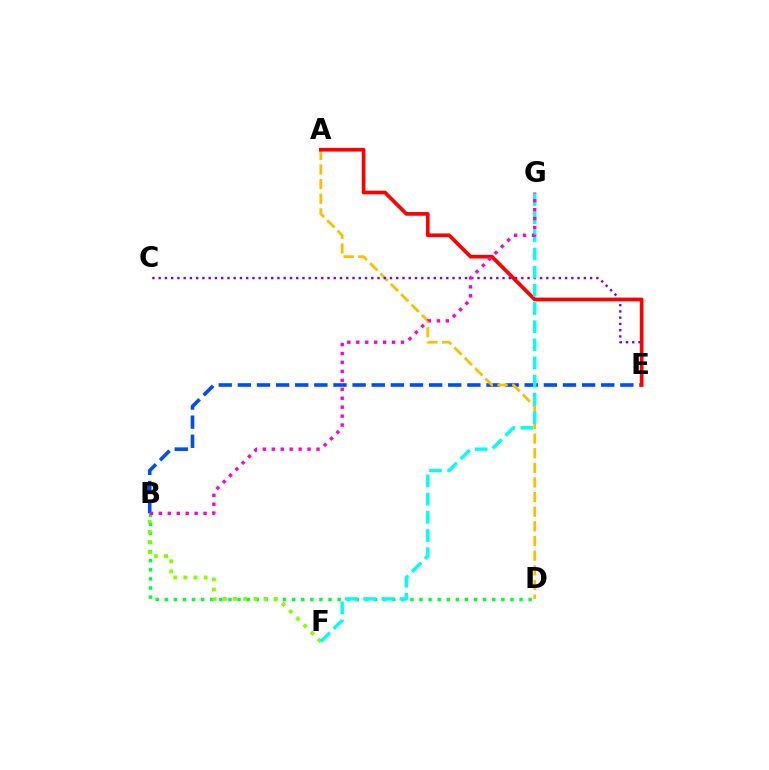{('B', 'D'): [{'color': '#00ff39', 'line_style': 'dotted', 'thickness': 2.47}], ('B', 'E'): [{'color': '#004bff', 'line_style': 'dashed', 'thickness': 2.6}], ('A', 'D'): [{'color': '#ffbd00', 'line_style': 'dashed', 'thickness': 1.99}], ('C', 'E'): [{'color': '#7200ff', 'line_style': 'dotted', 'thickness': 1.7}], ('A', 'E'): [{'color': '#ff0000', 'line_style': 'solid', 'thickness': 2.67}], ('B', 'F'): [{'color': '#84ff00', 'line_style': 'dotted', 'thickness': 2.76}], ('F', 'G'): [{'color': '#00fff6', 'line_style': 'dashed', 'thickness': 2.47}], ('B', 'G'): [{'color': '#ff00cf', 'line_style': 'dotted', 'thickness': 2.43}]}